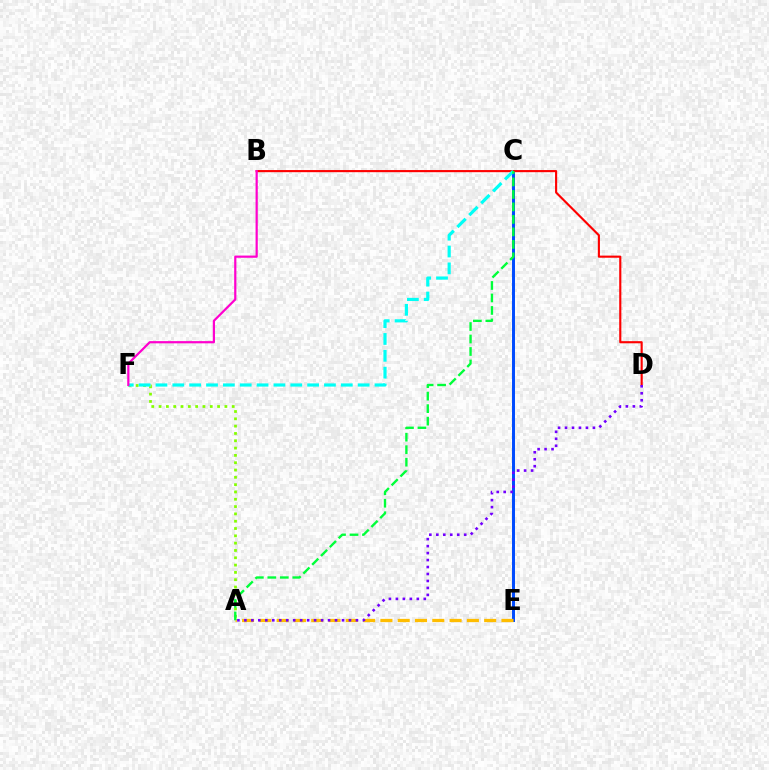{('C', 'E'): [{'color': '#004bff', 'line_style': 'solid', 'thickness': 2.14}], ('B', 'D'): [{'color': '#ff0000', 'line_style': 'solid', 'thickness': 1.53}], ('A', 'F'): [{'color': '#84ff00', 'line_style': 'dotted', 'thickness': 1.99}], ('C', 'F'): [{'color': '#00fff6', 'line_style': 'dashed', 'thickness': 2.29}], ('B', 'F'): [{'color': '#ff00cf', 'line_style': 'solid', 'thickness': 1.59}], ('A', 'E'): [{'color': '#ffbd00', 'line_style': 'dashed', 'thickness': 2.35}], ('A', 'D'): [{'color': '#7200ff', 'line_style': 'dotted', 'thickness': 1.89}], ('A', 'C'): [{'color': '#00ff39', 'line_style': 'dashed', 'thickness': 1.7}]}